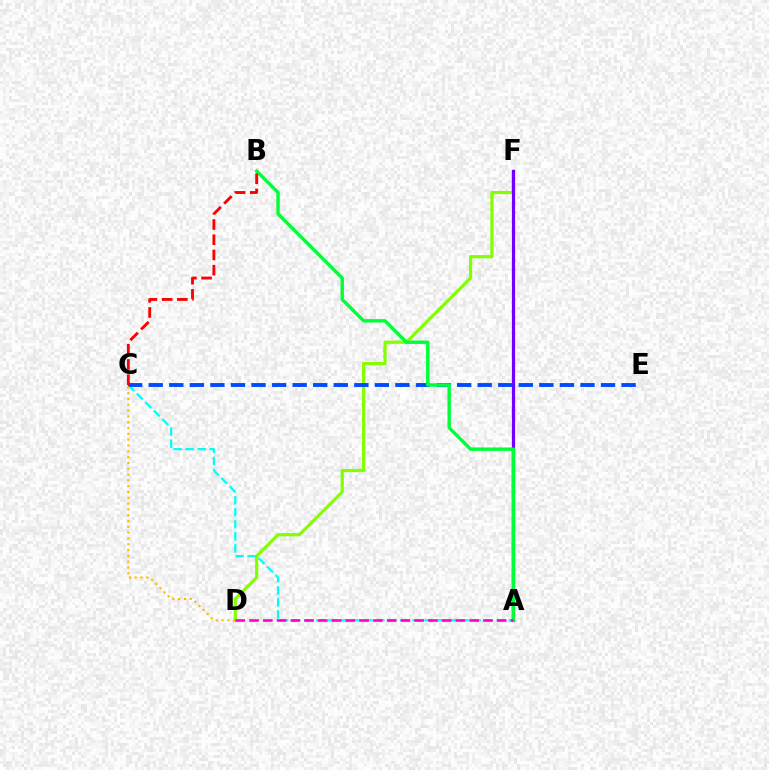{('D', 'F'): [{'color': '#84ff00', 'line_style': 'solid', 'thickness': 2.31}], ('A', 'F'): [{'color': '#7200ff', 'line_style': 'solid', 'thickness': 2.31}], ('A', 'C'): [{'color': '#00fff6', 'line_style': 'dashed', 'thickness': 1.63}], ('C', 'E'): [{'color': '#004bff', 'line_style': 'dashed', 'thickness': 2.79}], ('C', 'D'): [{'color': '#ffbd00', 'line_style': 'dotted', 'thickness': 1.58}], ('A', 'B'): [{'color': '#00ff39', 'line_style': 'solid', 'thickness': 2.46}], ('B', 'C'): [{'color': '#ff0000', 'line_style': 'dashed', 'thickness': 2.07}], ('A', 'D'): [{'color': '#ff00cf', 'line_style': 'dashed', 'thickness': 1.87}]}